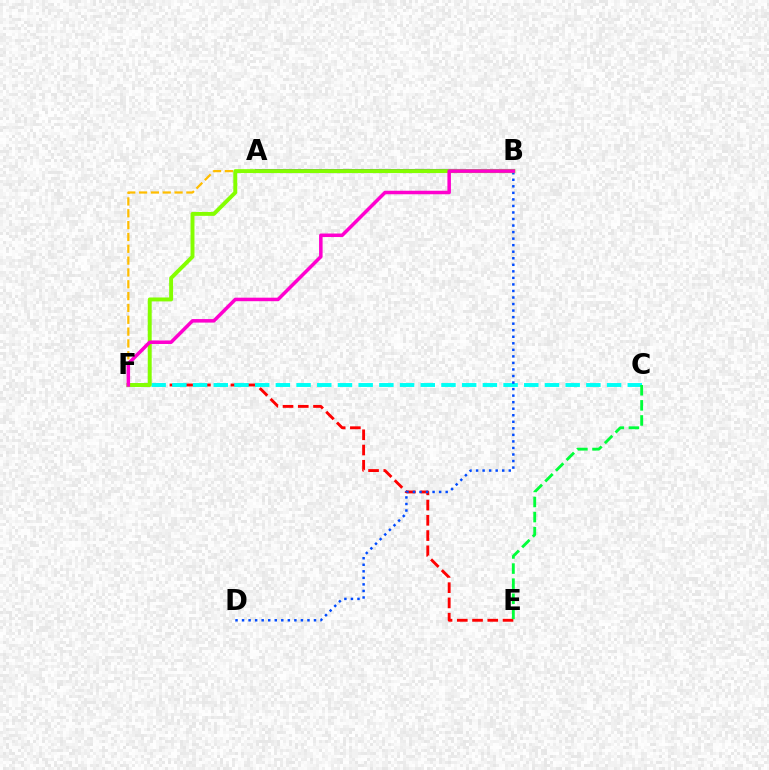{('A', 'B'): [{'color': '#7200ff', 'line_style': 'solid', 'thickness': 2.92}], ('E', 'F'): [{'color': '#ff0000', 'line_style': 'dashed', 'thickness': 2.07}], ('A', 'F'): [{'color': '#ffbd00', 'line_style': 'dashed', 'thickness': 1.61}], ('C', 'F'): [{'color': '#00fff6', 'line_style': 'dashed', 'thickness': 2.81}], ('B', 'D'): [{'color': '#004bff', 'line_style': 'dotted', 'thickness': 1.78}], ('B', 'F'): [{'color': '#84ff00', 'line_style': 'solid', 'thickness': 2.83}, {'color': '#ff00cf', 'line_style': 'solid', 'thickness': 2.53}], ('C', 'E'): [{'color': '#00ff39', 'line_style': 'dashed', 'thickness': 2.05}]}